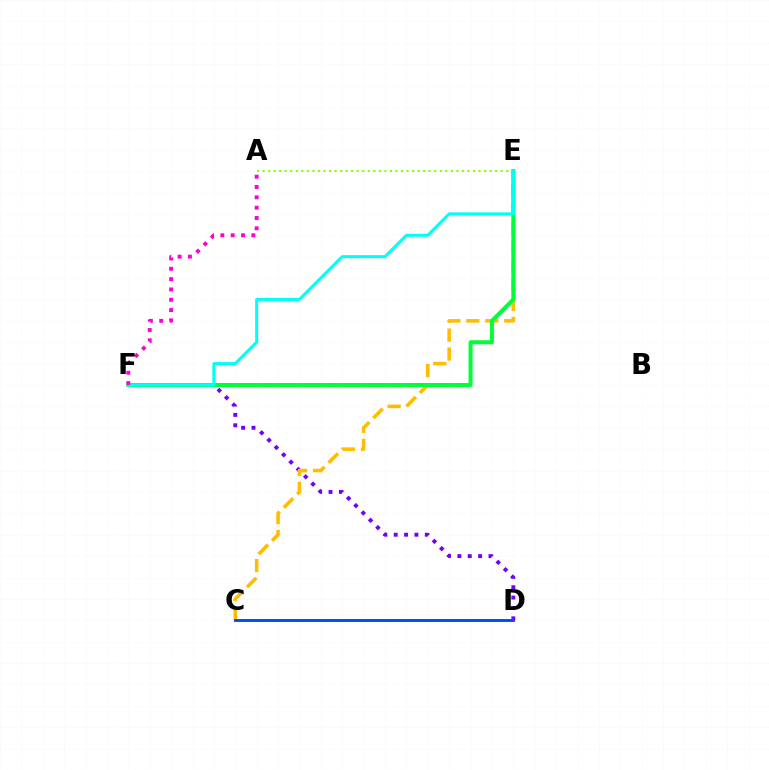{('D', 'F'): [{'color': '#7200ff', 'line_style': 'dotted', 'thickness': 2.82}], ('C', 'E'): [{'color': '#ffbd00', 'line_style': 'dashed', 'thickness': 2.58}], ('E', 'F'): [{'color': '#00ff39', 'line_style': 'solid', 'thickness': 2.88}, {'color': '#00fff6', 'line_style': 'solid', 'thickness': 2.19}], ('A', 'E'): [{'color': '#84ff00', 'line_style': 'dotted', 'thickness': 1.5}], ('C', 'D'): [{'color': '#ff0000', 'line_style': 'solid', 'thickness': 1.87}, {'color': '#004bff', 'line_style': 'solid', 'thickness': 1.88}], ('A', 'F'): [{'color': '#ff00cf', 'line_style': 'dotted', 'thickness': 2.8}]}